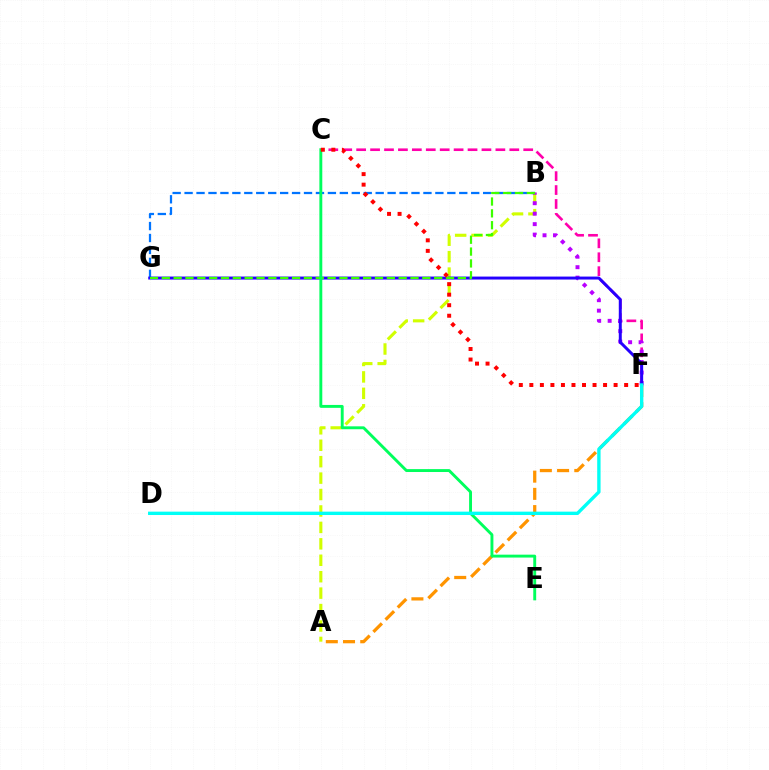{('B', 'G'): [{'color': '#0074ff', 'line_style': 'dashed', 'thickness': 1.62}, {'color': '#3dff00', 'line_style': 'dashed', 'thickness': 1.61}], ('A', 'B'): [{'color': '#d1ff00', 'line_style': 'dashed', 'thickness': 2.23}], ('C', 'F'): [{'color': '#ff00ac', 'line_style': 'dashed', 'thickness': 1.89}, {'color': '#ff0000', 'line_style': 'dotted', 'thickness': 2.86}], ('A', 'F'): [{'color': '#ff9400', 'line_style': 'dashed', 'thickness': 2.34}], ('B', 'F'): [{'color': '#b900ff', 'line_style': 'dotted', 'thickness': 2.84}], ('F', 'G'): [{'color': '#2500ff', 'line_style': 'solid', 'thickness': 2.13}], ('C', 'E'): [{'color': '#00ff5c', 'line_style': 'solid', 'thickness': 2.09}], ('D', 'F'): [{'color': '#00fff6', 'line_style': 'solid', 'thickness': 2.43}]}